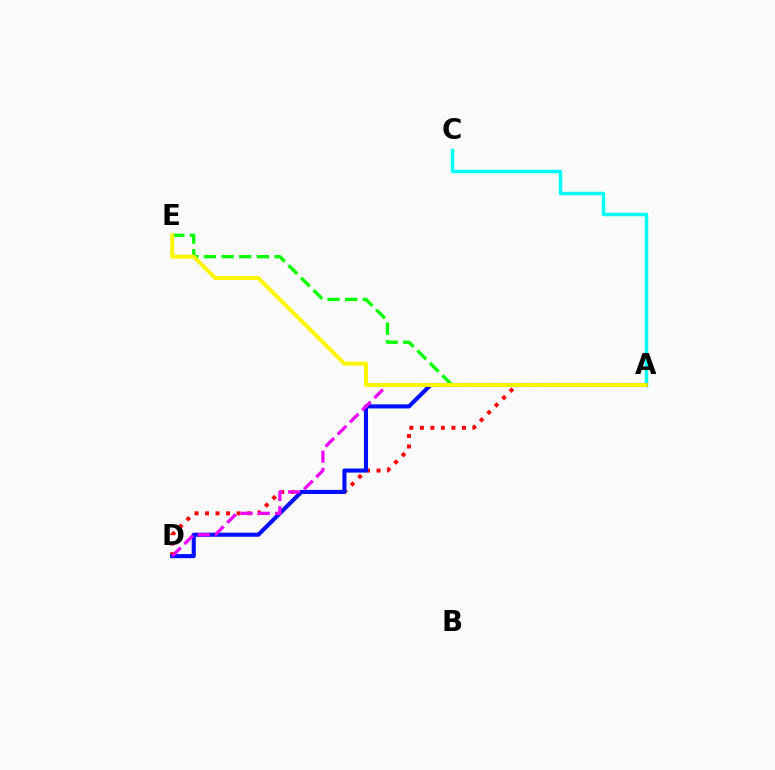{('A', 'D'): [{'color': '#ff0000', 'line_style': 'dotted', 'thickness': 2.85}, {'color': '#0010ff', 'line_style': 'solid', 'thickness': 2.95}, {'color': '#ee00ff', 'line_style': 'dashed', 'thickness': 2.34}], ('A', 'C'): [{'color': '#00fff6', 'line_style': 'solid', 'thickness': 2.49}], ('A', 'E'): [{'color': '#08ff00', 'line_style': 'dashed', 'thickness': 2.4}, {'color': '#fcf500', 'line_style': 'solid', 'thickness': 2.83}]}